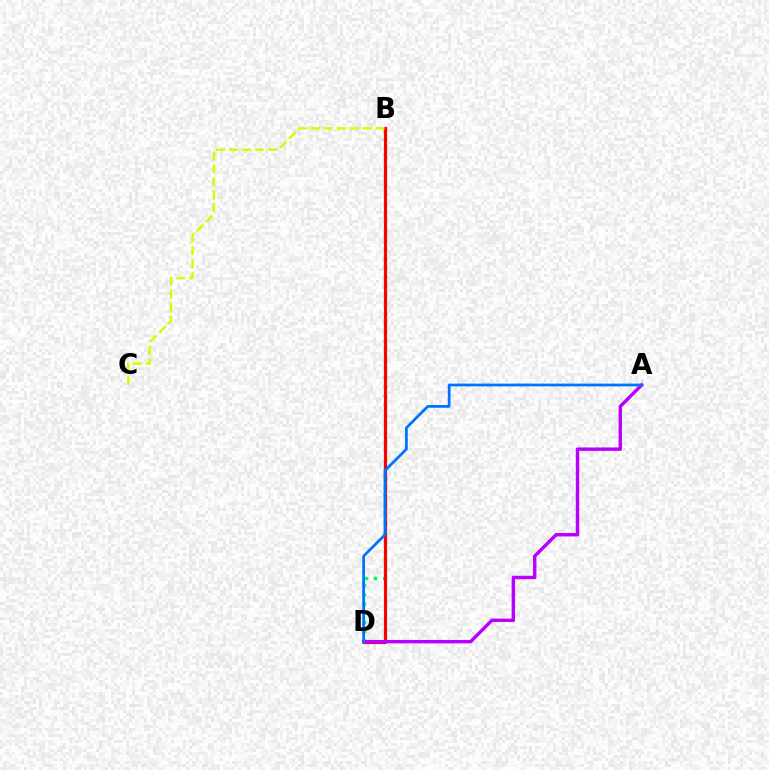{('B', 'D'): [{'color': '#00ff5c', 'line_style': 'dotted', 'thickness': 2.49}, {'color': '#ff0000', 'line_style': 'solid', 'thickness': 2.29}], ('A', 'D'): [{'color': '#b900ff', 'line_style': 'solid', 'thickness': 2.46}, {'color': '#0074ff', 'line_style': 'solid', 'thickness': 1.99}], ('B', 'C'): [{'color': '#d1ff00', 'line_style': 'dashed', 'thickness': 1.76}]}